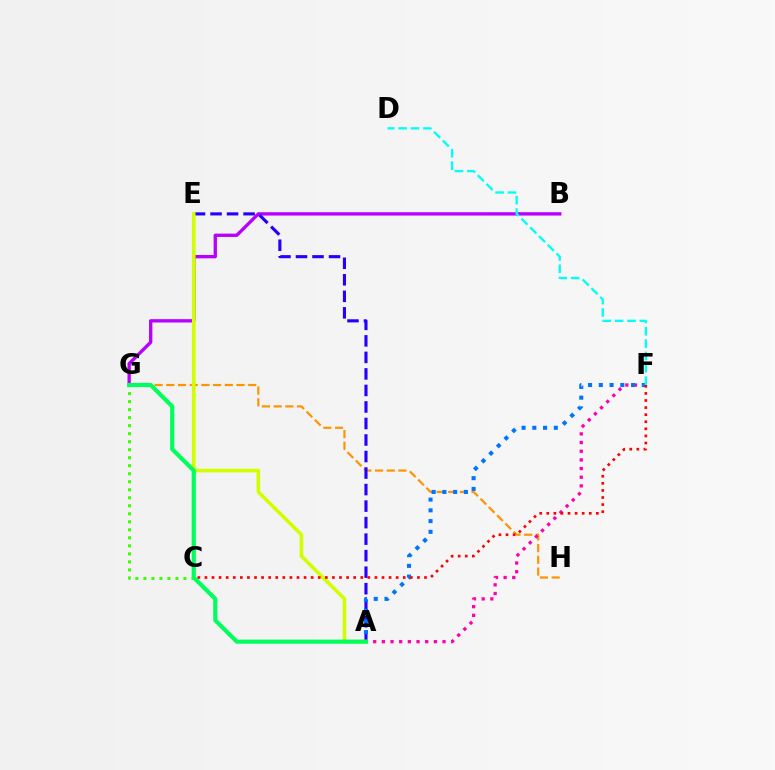{('B', 'G'): [{'color': '#b900ff', 'line_style': 'solid', 'thickness': 2.4}], ('G', 'H'): [{'color': '#ff9400', 'line_style': 'dashed', 'thickness': 1.59}], ('C', 'G'): [{'color': '#3dff00', 'line_style': 'dotted', 'thickness': 2.18}], ('A', 'E'): [{'color': '#2500ff', 'line_style': 'dashed', 'thickness': 2.24}, {'color': '#d1ff00', 'line_style': 'solid', 'thickness': 2.61}], ('A', 'F'): [{'color': '#ff00ac', 'line_style': 'dotted', 'thickness': 2.36}, {'color': '#0074ff', 'line_style': 'dotted', 'thickness': 2.92}], ('A', 'G'): [{'color': '#00ff5c', 'line_style': 'solid', 'thickness': 2.98}], ('C', 'F'): [{'color': '#ff0000', 'line_style': 'dotted', 'thickness': 1.92}], ('D', 'F'): [{'color': '#00fff6', 'line_style': 'dashed', 'thickness': 1.68}]}